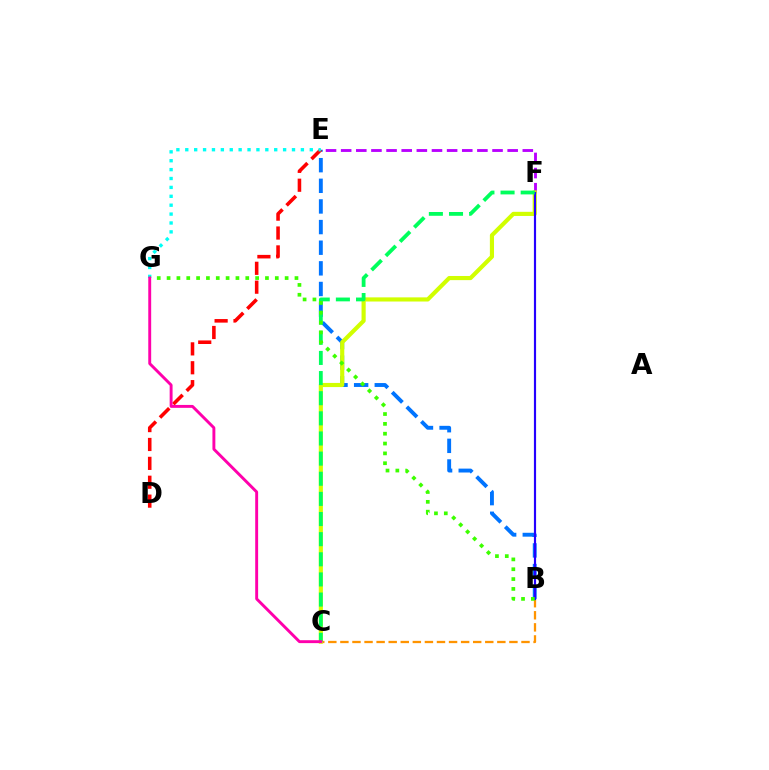{('B', 'C'): [{'color': '#ff9400', 'line_style': 'dashed', 'thickness': 1.64}], ('E', 'F'): [{'color': '#b900ff', 'line_style': 'dashed', 'thickness': 2.06}], ('B', 'E'): [{'color': '#0074ff', 'line_style': 'dashed', 'thickness': 2.8}], ('D', 'E'): [{'color': '#ff0000', 'line_style': 'dashed', 'thickness': 2.57}], ('E', 'G'): [{'color': '#00fff6', 'line_style': 'dotted', 'thickness': 2.42}], ('C', 'F'): [{'color': '#d1ff00', 'line_style': 'solid', 'thickness': 2.98}, {'color': '#00ff5c', 'line_style': 'dashed', 'thickness': 2.74}], ('B', 'F'): [{'color': '#2500ff', 'line_style': 'solid', 'thickness': 1.56}], ('B', 'G'): [{'color': '#3dff00', 'line_style': 'dotted', 'thickness': 2.67}], ('C', 'G'): [{'color': '#ff00ac', 'line_style': 'solid', 'thickness': 2.09}]}